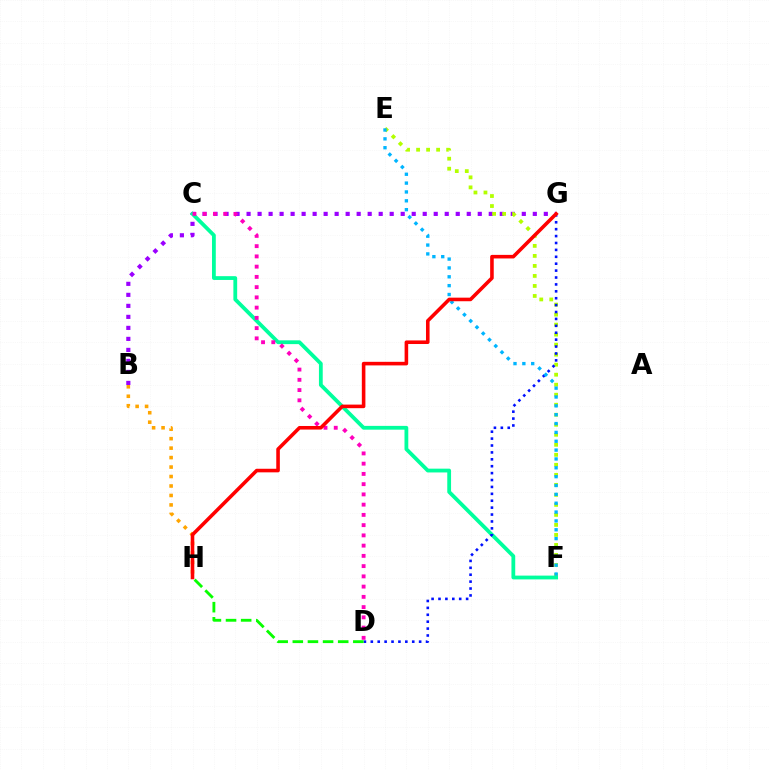{('B', 'G'): [{'color': '#9b00ff', 'line_style': 'dotted', 'thickness': 2.99}], ('E', 'F'): [{'color': '#b3ff00', 'line_style': 'dotted', 'thickness': 2.72}, {'color': '#00b5ff', 'line_style': 'dotted', 'thickness': 2.41}], ('C', 'F'): [{'color': '#00ff9d', 'line_style': 'solid', 'thickness': 2.73}], ('C', 'D'): [{'color': '#ff00bd', 'line_style': 'dotted', 'thickness': 2.78}], ('D', 'G'): [{'color': '#0010ff', 'line_style': 'dotted', 'thickness': 1.88}], ('D', 'H'): [{'color': '#08ff00', 'line_style': 'dashed', 'thickness': 2.06}], ('B', 'H'): [{'color': '#ffa500', 'line_style': 'dotted', 'thickness': 2.57}], ('G', 'H'): [{'color': '#ff0000', 'line_style': 'solid', 'thickness': 2.58}]}